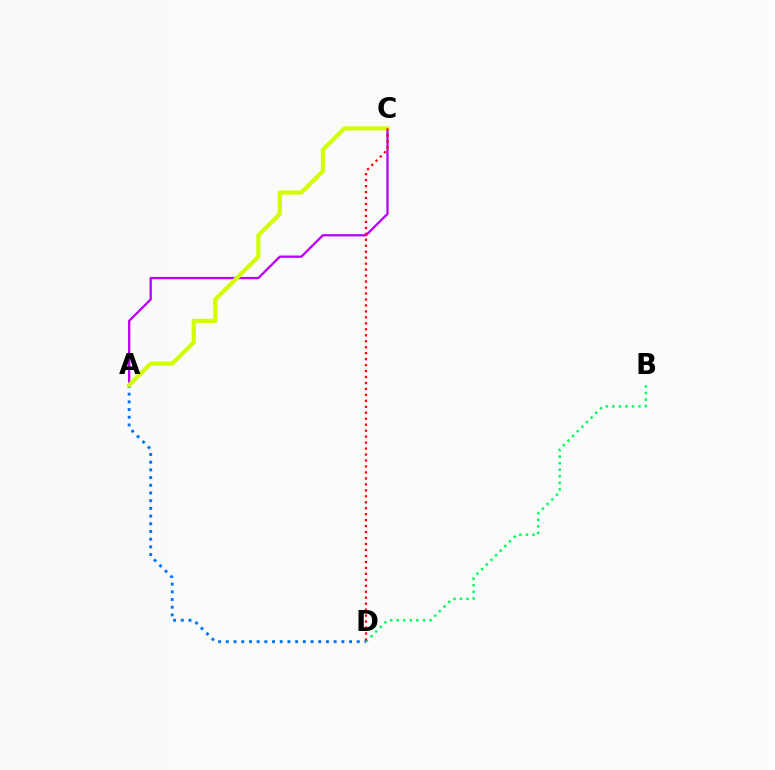{('B', 'D'): [{'color': '#00ff5c', 'line_style': 'dotted', 'thickness': 1.78}], ('A', 'C'): [{'color': '#b900ff', 'line_style': 'solid', 'thickness': 1.65}, {'color': '#d1ff00', 'line_style': 'solid', 'thickness': 2.99}], ('A', 'D'): [{'color': '#0074ff', 'line_style': 'dotted', 'thickness': 2.09}], ('C', 'D'): [{'color': '#ff0000', 'line_style': 'dotted', 'thickness': 1.62}]}